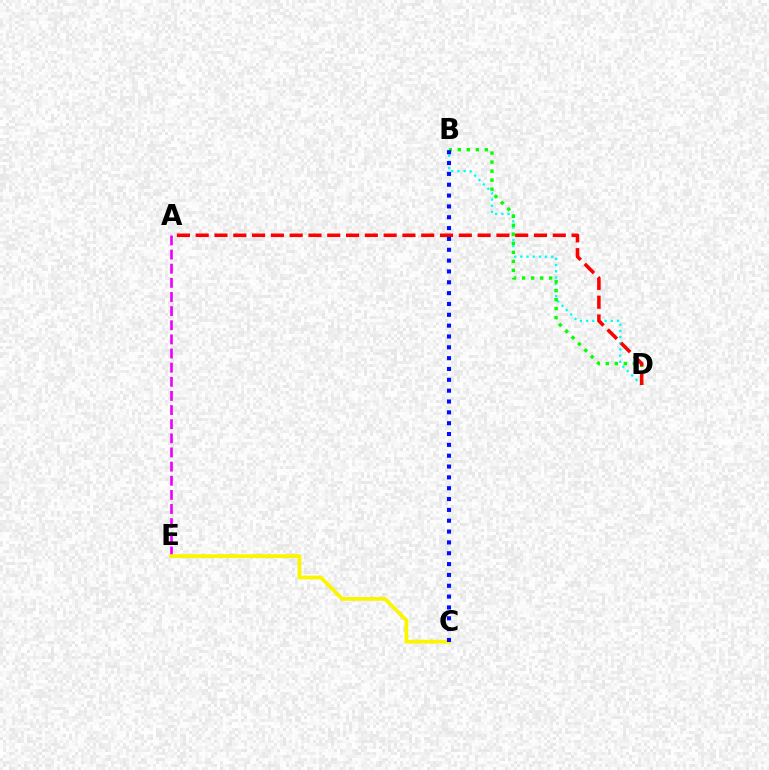{('B', 'D'): [{'color': '#00fff6', 'line_style': 'dotted', 'thickness': 1.68}, {'color': '#08ff00', 'line_style': 'dotted', 'thickness': 2.45}], ('A', 'E'): [{'color': '#ee00ff', 'line_style': 'dashed', 'thickness': 1.92}], ('C', 'E'): [{'color': '#fcf500', 'line_style': 'solid', 'thickness': 2.74}], ('A', 'D'): [{'color': '#ff0000', 'line_style': 'dashed', 'thickness': 2.55}], ('B', 'C'): [{'color': '#0010ff', 'line_style': 'dotted', 'thickness': 2.94}]}